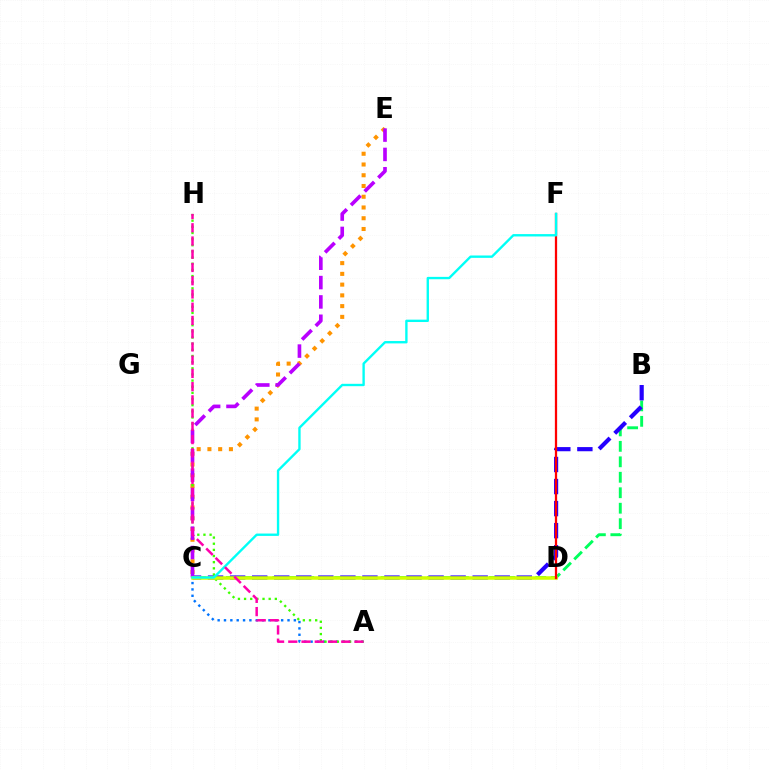{('B', 'C'): [{'color': '#00ff5c', 'line_style': 'dashed', 'thickness': 2.1}, {'color': '#2500ff', 'line_style': 'dashed', 'thickness': 3.0}], ('C', 'E'): [{'color': '#ff9400', 'line_style': 'dotted', 'thickness': 2.92}, {'color': '#b900ff', 'line_style': 'dashed', 'thickness': 2.63}], ('A', 'C'): [{'color': '#0074ff', 'line_style': 'dotted', 'thickness': 1.73}], ('A', 'H'): [{'color': '#3dff00', 'line_style': 'dotted', 'thickness': 1.67}, {'color': '#ff00ac', 'line_style': 'dashed', 'thickness': 1.8}], ('C', 'D'): [{'color': '#d1ff00', 'line_style': 'solid', 'thickness': 2.55}], ('D', 'F'): [{'color': '#ff0000', 'line_style': 'solid', 'thickness': 1.63}], ('C', 'F'): [{'color': '#00fff6', 'line_style': 'solid', 'thickness': 1.7}]}